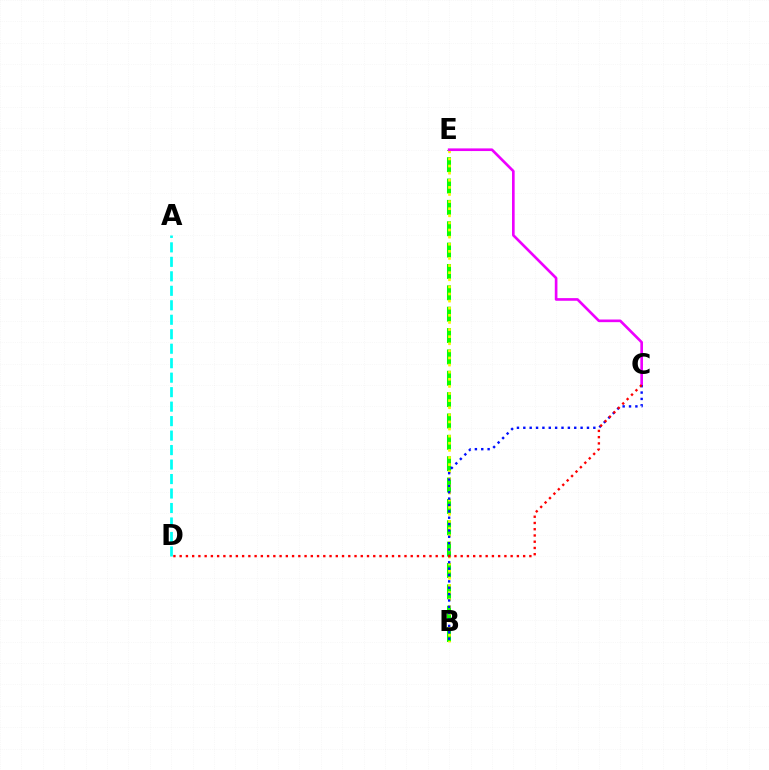{('B', 'E'): [{'color': '#08ff00', 'line_style': 'dashed', 'thickness': 2.9}, {'color': '#fcf500', 'line_style': 'dotted', 'thickness': 1.93}], ('C', 'E'): [{'color': '#ee00ff', 'line_style': 'solid', 'thickness': 1.91}], ('B', 'C'): [{'color': '#0010ff', 'line_style': 'dotted', 'thickness': 1.73}], ('C', 'D'): [{'color': '#ff0000', 'line_style': 'dotted', 'thickness': 1.7}], ('A', 'D'): [{'color': '#00fff6', 'line_style': 'dashed', 'thickness': 1.97}]}